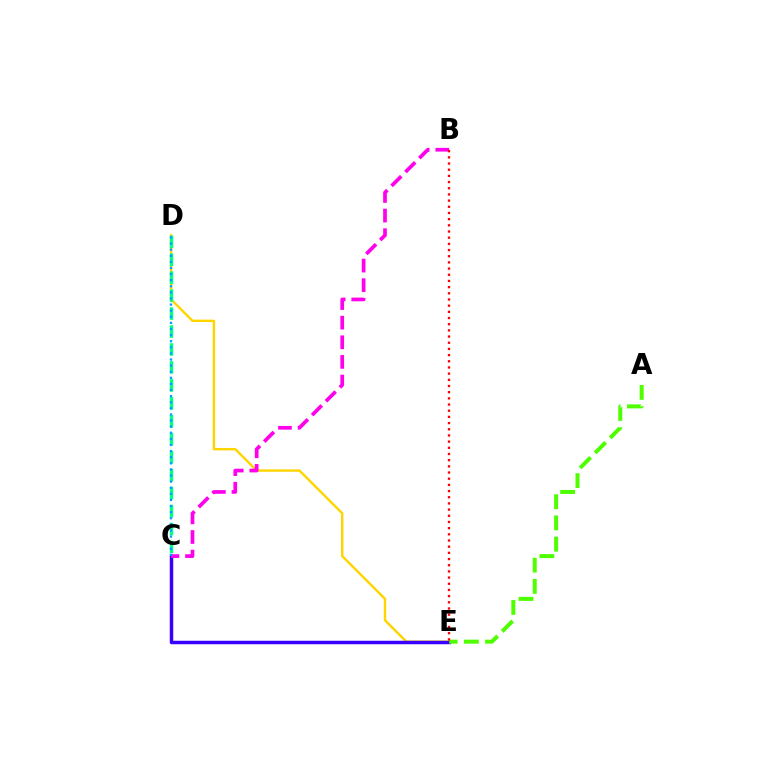{('D', 'E'): [{'color': '#ffd500', 'line_style': 'solid', 'thickness': 1.74}], ('C', 'E'): [{'color': '#3700ff', 'line_style': 'solid', 'thickness': 2.51}], ('B', 'C'): [{'color': '#ff00ed', 'line_style': 'dashed', 'thickness': 2.67}], ('A', 'E'): [{'color': '#4fff00', 'line_style': 'dashed', 'thickness': 2.88}], ('C', 'D'): [{'color': '#00ff86', 'line_style': 'dashed', 'thickness': 2.44}, {'color': '#009eff', 'line_style': 'dotted', 'thickness': 1.66}], ('B', 'E'): [{'color': '#ff0000', 'line_style': 'dotted', 'thickness': 1.68}]}